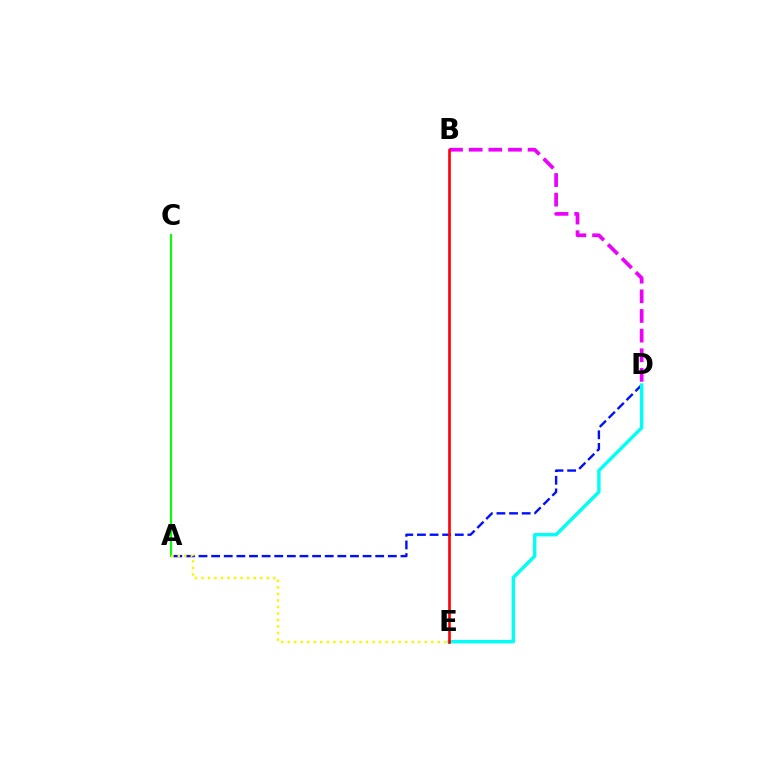{('B', 'D'): [{'color': '#ee00ff', 'line_style': 'dashed', 'thickness': 2.67}], ('A', 'C'): [{'color': '#08ff00', 'line_style': 'solid', 'thickness': 1.5}], ('A', 'D'): [{'color': '#0010ff', 'line_style': 'dashed', 'thickness': 1.71}], ('D', 'E'): [{'color': '#00fff6', 'line_style': 'solid', 'thickness': 2.45}], ('B', 'E'): [{'color': '#ff0000', 'line_style': 'solid', 'thickness': 1.9}], ('A', 'E'): [{'color': '#fcf500', 'line_style': 'dotted', 'thickness': 1.77}]}